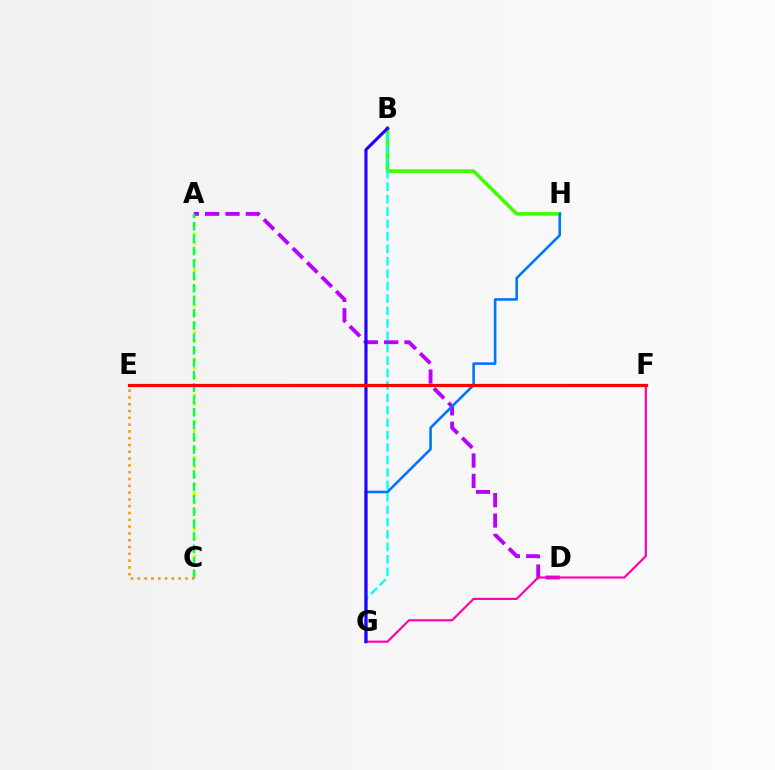{('B', 'H'): [{'color': '#3dff00', 'line_style': 'solid', 'thickness': 2.58}], ('A', 'C'): [{'color': '#d1ff00', 'line_style': 'dotted', 'thickness': 2.43}, {'color': '#00ff5c', 'line_style': 'dashed', 'thickness': 1.69}], ('A', 'D'): [{'color': '#b900ff', 'line_style': 'dashed', 'thickness': 2.77}], ('B', 'G'): [{'color': '#00fff6', 'line_style': 'dashed', 'thickness': 1.69}, {'color': '#2500ff', 'line_style': 'solid', 'thickness': 2.26}], ('F', 'G'): [{'color': '#ff00ac', 'line_style': 'solid', 'thickness': 1.55}], ('G', 'H'): [{'color': '#0074ff', 'line_style': 'solid', 'thickness': 1.85}], ('C', 'E'): [{'color': '#ff9400', 'line_style': 'dotted', 'thickness': 1.85}], ('E', 'F'): [{'color': '#ff0000', 'line_style': 'solid', 'thickness': 2.3}]}